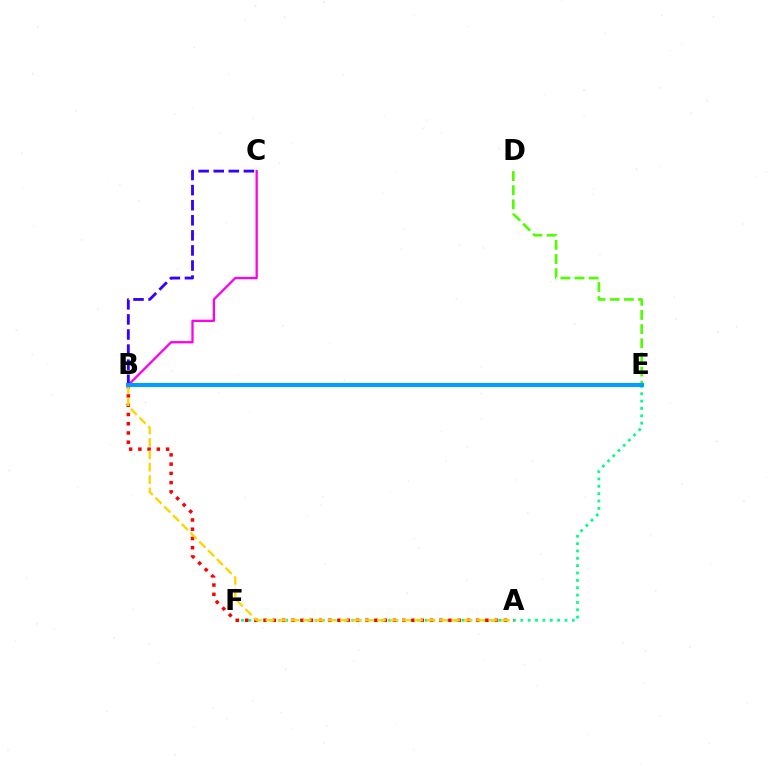{('E', 'F'): [{'color': '#00ff86', 'line_style': 'dotted', 'thickness': 2.0}], ('A', 'B'): [{'color': '#ff0000', 'line_style': 'dotted', 'thickness': 2.51}, {'color': '#ffd500', 'line_style': 'dashed', 'thickness': 1.68}], ('B', 'C'): [{'color': '#ff00ed', 'line_style': 'solid', 'thickness': 1.65}, {'color': '#3700ff', 'line_style': 'dashed', 'thickness': 2.05}], ('D', 'E'): [{'color': '#4fff00', 'line_style': 'dashed', 'thickness': 1.92}], ('B', 'E'): [{'color': '#009eff', 'line_style': 'solid', 'thickness': 2.96}]}